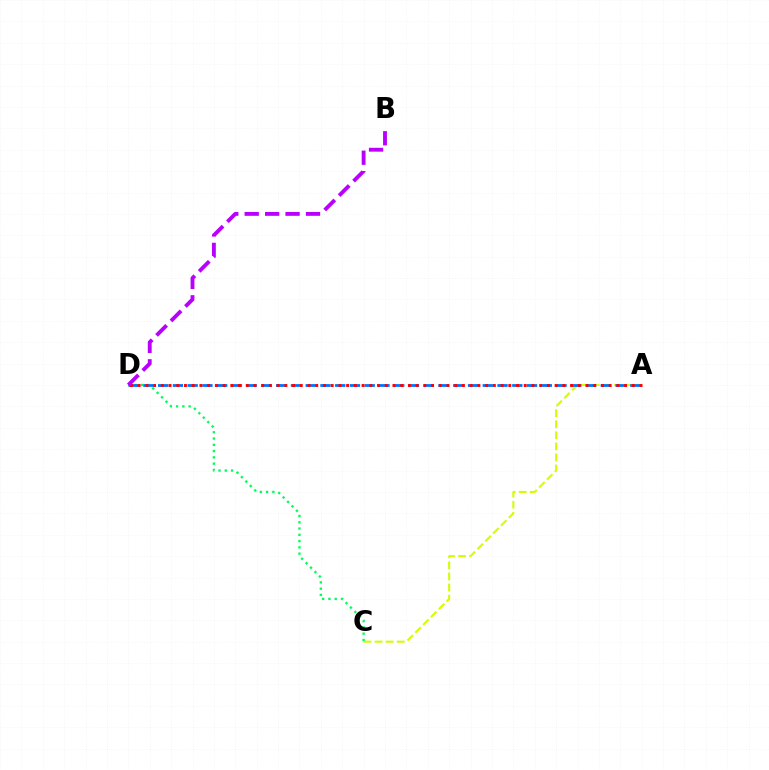{('A', 'C'): [{'color': '#d1ff00', 'line_style': 'dashed', 'thickness': 1.51}], ('C', 'D'): [{'color': '#00ff5c', 'line_style': 'dotted', 'thickness': 1.7}], ('A', 'D'): [{'color': '#0074ff', 'line_style': 'dashed', 'thickness': 2.0}, {'color': '#ff0000', 'line_style': 'dotted', 'thickness': 2.1}], ('B', 'D'): [{'color': '#b900ff', 'line_style': 'dashed', 'thickness': 2.78}]}